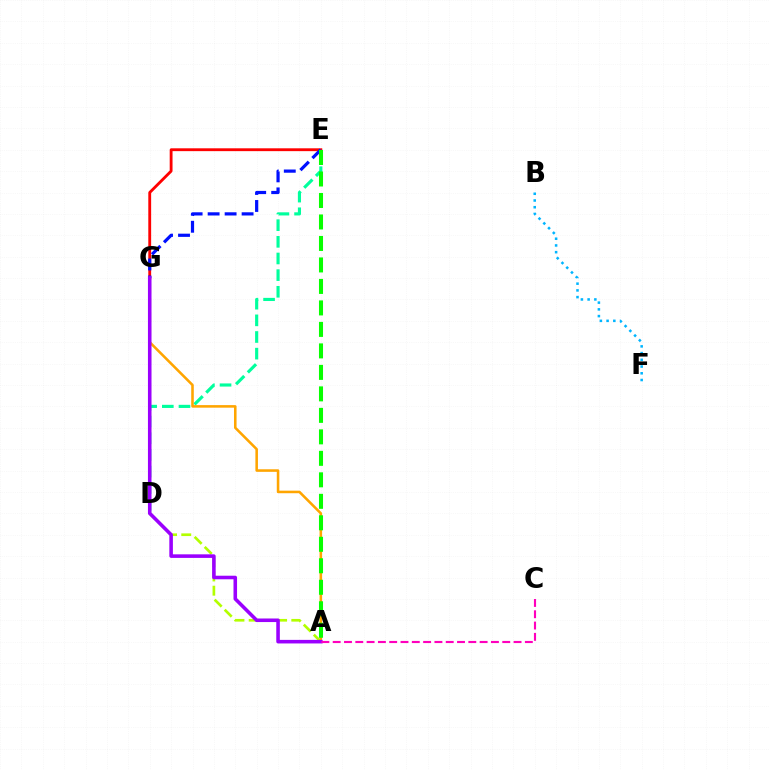{('D', 'E'): [{'color': '#00ff9d', 'line_style': 'dashed', 'thickness': 2.26}], ('E', 'G'): [{'color': '#ff0000', 'line_style': 'solid', 'thickness': 2.04}, {'color': '#0010ff', 'line_style': 'dashed', 'thickness': 2.31}], ('A', 'G'): [{'color': '#b3ff00', 'line_style': 'dashed', 'thickness': 1.93}, {'color': '#ffa500', 'line_style': 'solid', 'thickness': 1.84}, {'color': '#9b00ff', 'line_style': 'solid', 'thickness': 2.57}], ('B', 'F'): [{'color': '#00b5ff', 'line_style': 'dotted', 'thickness': 1.83}], ('A', 'E'): [{'color': '#08ff00', 'line_style': 'dashed', 'thickness': 2.92}], ('A', 'C'): [{'color': '#ff00bd', 'line_style': 'dashed', 'thickness': 1.54}]}